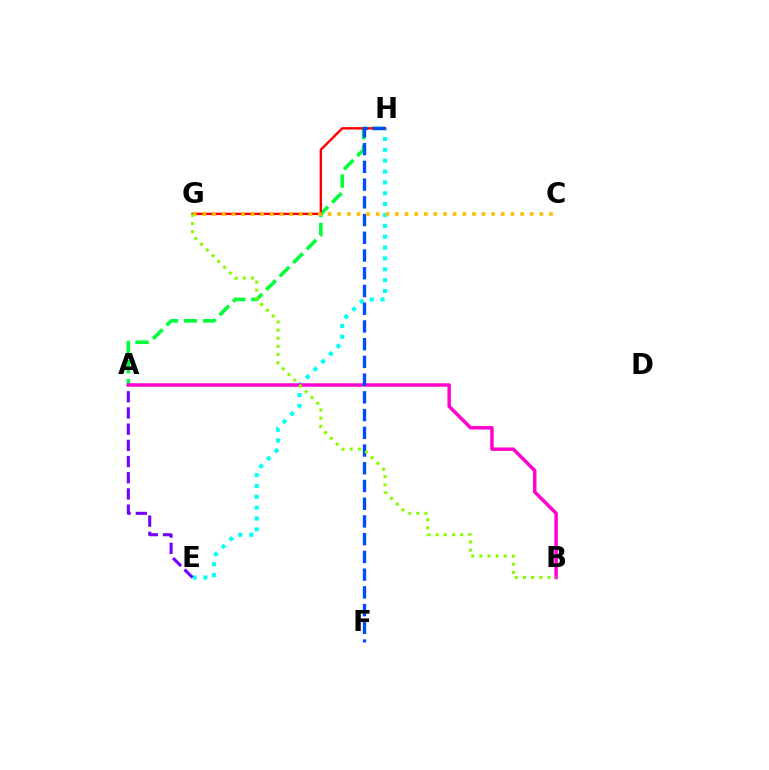{('A', 'H'): [{'color': '#00ff39', 'line_style': 'dashed', 'thickness': 2.59}], ('E', 'H'): [{'color': '#00fff6', 'line_style': 'dotted', 'thickness': 2.95}], ('A', 'E'): [{'color': '#7200ff', 'line_style': 'dashed', 'thickness': 2.2}], ('G', 'H'): [{'color': '#ff0000', 'line_style': 'solid', 'thickness': 1.72}], ('A', 'B'): [{'color': '#ff00cf', 'line_style': 'solid', 'thickness': 2.49}], ('F', 'H'): [{'color': '#004bff', 'line_style': 'dashed', 'thickness': 2.41}], ('C', 'G'): [{'color': '#ffbd00', 'line_style': 'dotted', 'thickness': 2.62}], ('B', 'G'): [{'color': '#84ff00', 'line_style': 'dotted', 'thickness': 2.21}]}